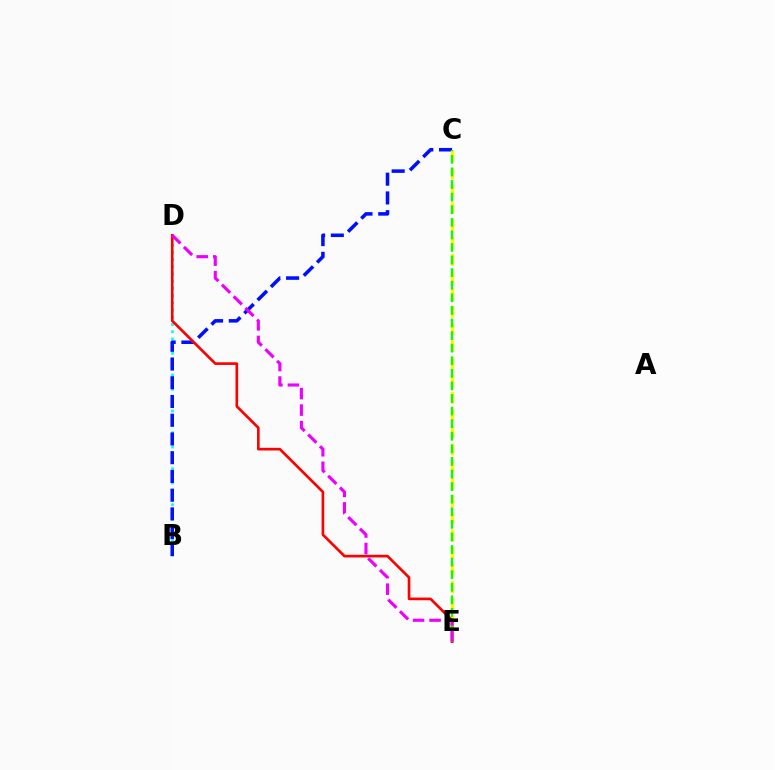{('B', 'D'): [{'color': '#00fff6', 'line_style': 'dotted', 'thickness': 1.96}], ('B', 'C'): [{'color': '#0010ff', 'line_style': 'dashed', 'thickness': 2.55}], ('C', 'E'): [{'color': '#fcf500', 'line_style': 'dashed', 'thickness': 2.34}, {'color': '#08ff00', 'line_style': 'dashed', 'thickness': 1.71}], ('D', 'E'): [{'color': '#ff0000', 'line_style': 'solid', 'thickness': 1.91}, {'color': '#ee00ff', 'line_style': 'dashed', 'thickness': 2.25}]}